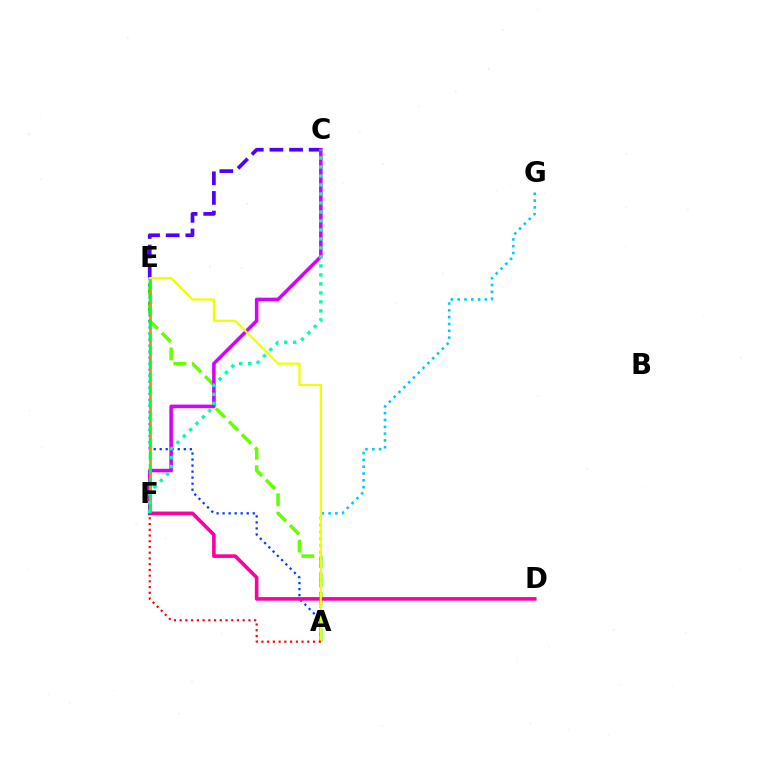{('A', 'E'): [{'color': '#66ff00', 'line_style': 'dashed', 'thickness': 2.5}, {'color': '#003fff', 'line_style': 'dotted', 'thickness': 1.64}, {'color': '#eeff00', 'line_style': 'solid', 'thickness': 1.58}], ('C', 'E'): [{'color': '#4f00ff', 'line_style': 'dashed', 'thickness': 2.67}], ('C', 'F'): [{'color': '#d600ff', 'line_style': 'solid', 'thickness': 2.56}, {'color': '#00ffaf', 'line_style': 'dotted', 'thickness': 2.44}], ('A', 'G'): [{'color': '#00c7ff', 'line_style': 'dotted', 'thickness': 1.85}], ('E', 'F'): [{'color': '#ff8800', 'line_style': 'solid', 'thickness': 1.95}, {'color': '#00ff27', 'line_style': 'dashed', 'thickness': 1.79}], ('D', 'F'): [{'color': '#ff00a0', 'line_style': 'solid', 'thickness': 2.6}], ('A', 'F'): [{'color': '#ff0000', 'line_style': 'dotted', 'thickness': 1.56}]}